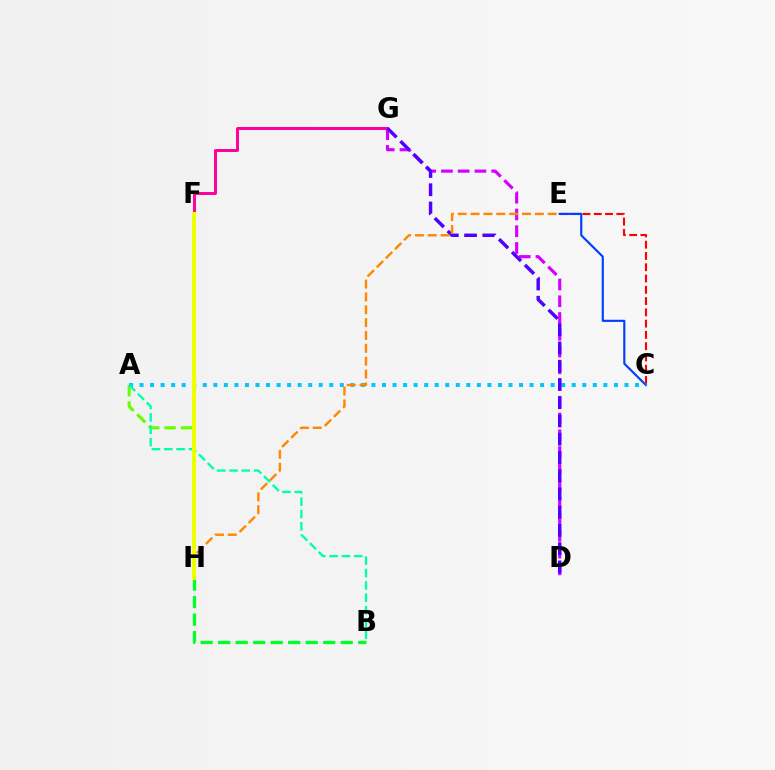{('A', 'H'): [{'color': '#66ff00', 'line_style': 'dashed', 'thickness': 2.22}], ('C', 'E'): [{'color': '#ff0000', 'line_style': 'dashed', 'thickness': 1.53}, {'color': '#003fff', 'line_style': 'solid', 'thickness': 1.55}], ('A', 'C'): [{'color': '#00c7ff', 'line_style': 'dotted', 'thickness': 2.86}], ('D', 'G'): [{'color': '#d600ff', 'line_style': 'dashed', 'thickness': 2.28}, {'color': '#4f00ff', 'line_style': 'dashed', 'thickness': 2.48}], ('F', 'G'): [{'color': '#ff00a0', 'line_style': 'solid', 'thickness': 2.15}], ('B', 'H'): [{'color': '#00ff27', 'line_style': 'dashed', 'thickness': 2.38}], ('E', 'H'): [{'color': '#ff8800', 'line_style': 'dashed', 'thickness': 1.75}], ('A', 'B'): [{'color': '#00ffaf', 'line_style': 'dashed', 'thickness': 1.68}], ('F', 'H'): [{'color': '#eeff00', 'line_style': 'solid', 'thickness': 2.91}]}